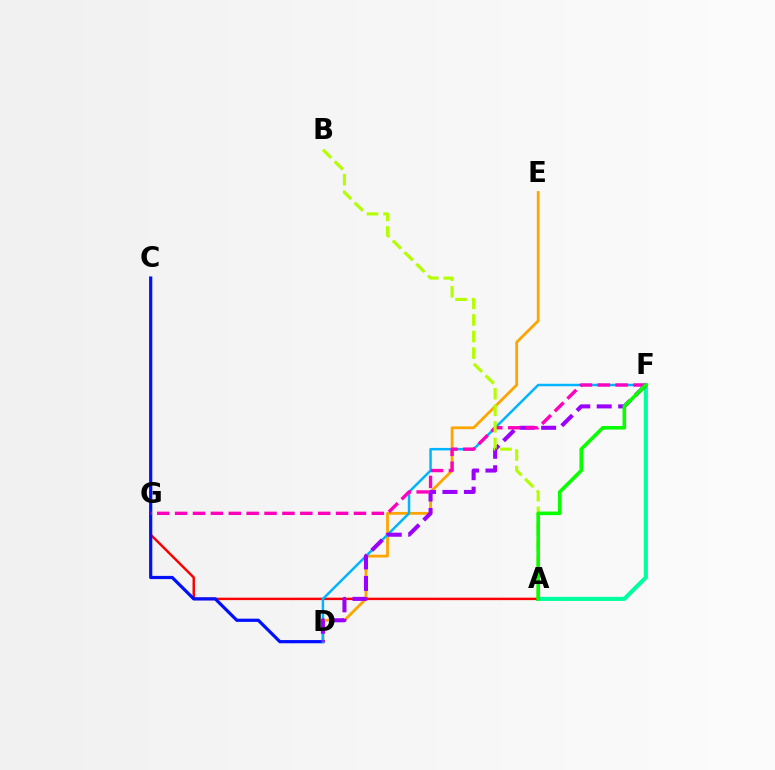{('A', 'F'): [{'color': '#00ff9d', 'line_style': 'solid', 'thickness': 2.95}, {'color': '#08ff00', 'line_style': 'solid', 'thickness': 2.58}], ('A', 'G'): [{'color': '#ff0000', 'line_style': 'solid', 'thickness': 1.76}], ('D', 'E'): [{'color': '#ffa500', 'line_style': 'solid', 'thickness': 2.01}], ('C', 'D'): [{'color': '#0010ff', 'line_style': 'solid', 'thickness': 2.31}], ('D', 'F'): [{'color': '#00b5ff', 'line_style': 'solid', 'thickness': 1.79}, {'color': '#9b00ff', 'line_style': 'dashed', 'thickness': 2.92}], ('F', 'G'): [{'color': '#ff00bd', 'line_style': 'dashed', 'thickness': 2.43}], ('A', 'B'): [{'color': '#b3ff00', 'line_style': 'dashed', 'thickness': 2.25}]}